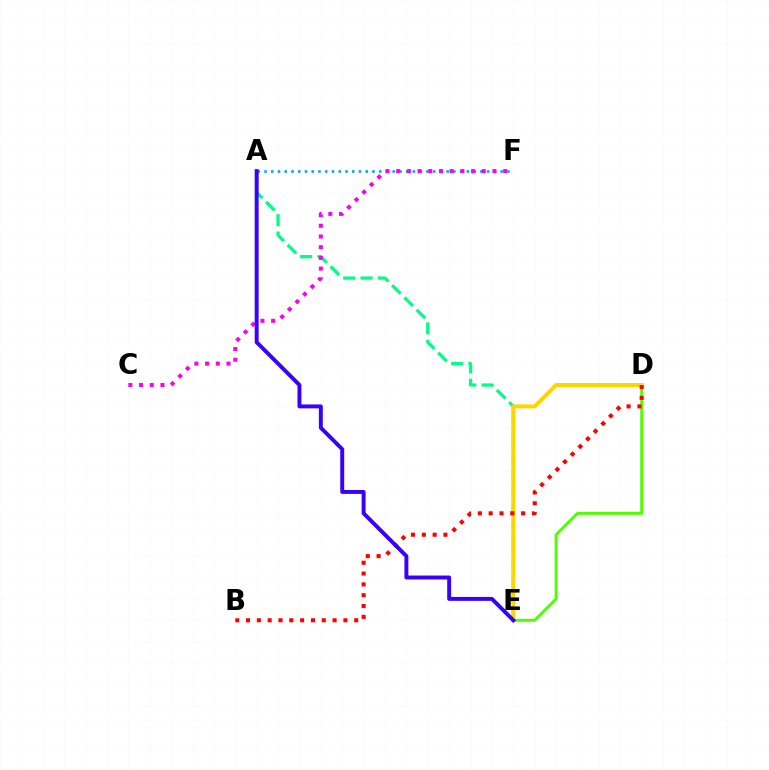{('A', 'F'): [{'color': '#009eff', 'line_style': 'dotted', 'thickness': 1.83}], ('A', 'E'): [{'color': '#00ff86', 'line_style': 'dashed', 'thickness': 2.35}, {'color': '#3700ff', 'line_style': 'solid', 'thickness': 2.83}], ('D', 'E'): [{'color': '#4fff00', 'line_style': 'solid', 'thickness': 2.1}, {'color': '#ffd500', 'line_style': 'solid', 'thickness': 2.86}], ('C', 'F'): [{'color': '#ff00ed', 'line_style': 'dotted', 'thickness': 2.91}], ('B', 'D'): [{'color': '#ff0000', 'line_style': 'dotted', 'thickness': 2.94}]}